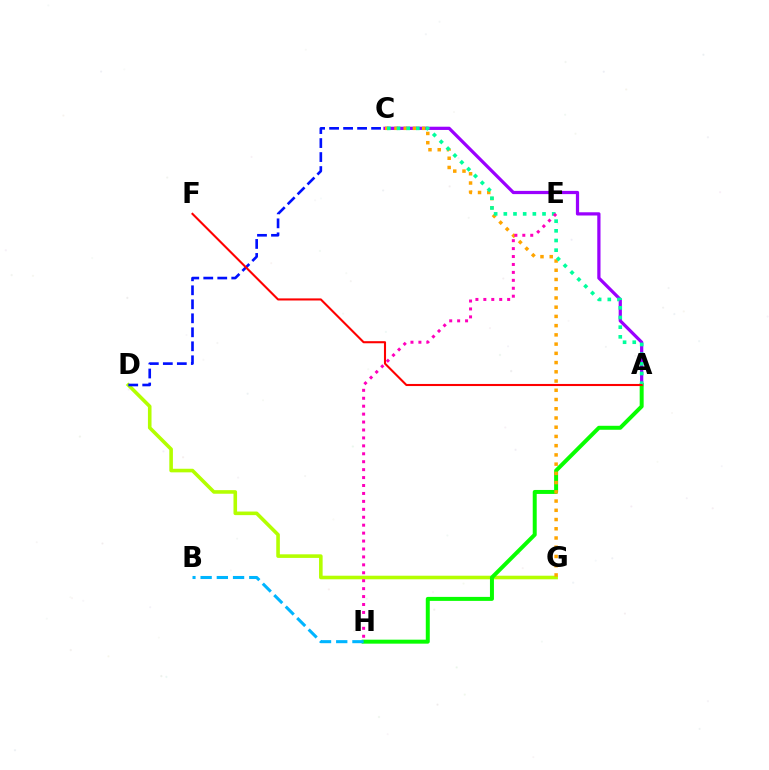{('D', 'G'): [{'color': '#b3ff00', 'line_style': 'solid', 'thickness': 2.58}], ('C', 'D'): [{'color': '#0010ff', 'line_style': 'dashed', 'thickness': 1.9}], ('A', 'C'): [{'color': '#9b00ff', 'line_style': 'solid', 'thickness': 2.33}, {'color': '#00ff9d', 'line_style': 'dotted', 'thickness': 2.63}], ('A', 'H'): [{'color': '#08ff00', 'line_style': 'solid', 'thickness': 2.86}], ('C', 'G'): [{'color': '#ffa500', 'line_style': 'dotted', 'thickness': 2.51}], ('B', 'H'): [{'color': '#00b5ff', 'line_style': 'dashed', 'thickness': 2.2}], ('A', 'F'): [{'color': '#ff0000', 'line_style': 'solid', 'thickness': 1.51}], ('E', 'H'): [{'color': '#ff00bd', 'line_style': 'dotted', 'thickness': 2.16}]}